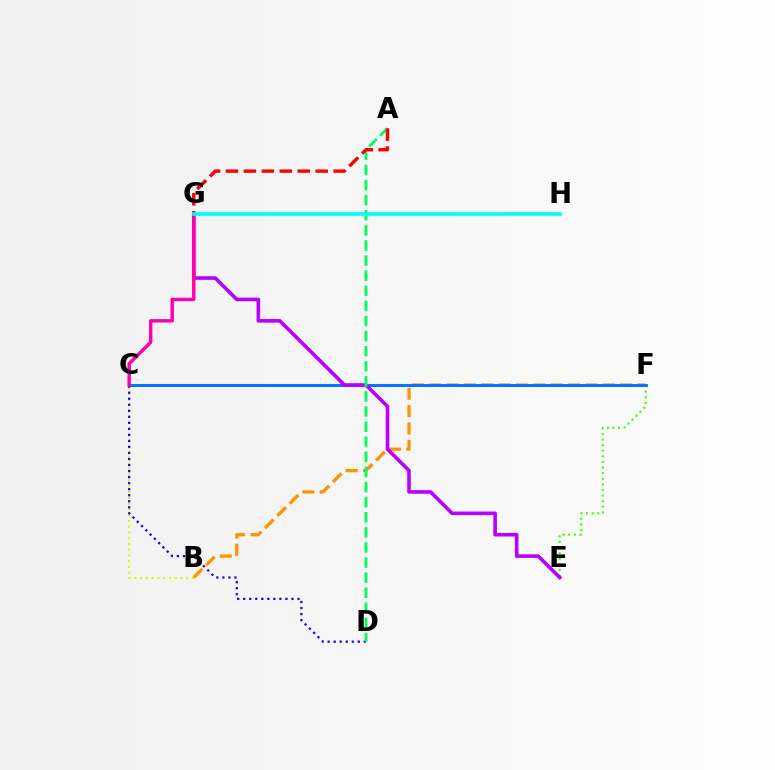{('B', 'C'): [{'color': '#d1ff00', 'line_style': 'dotted', 'thickness': 1.57}], ('B', 'F'): [{'color': '#ff9400', 'line_style': 'dashed', 'thickness': 2.36}], ('E', 'F'): [{'color': '#3dff00', 'line_style': 'dotted', 'thickness': 1.52}], ('C', 'F'): [{'color': '#0074ff', 'line_style': 'solid', 'thickness': 2.1}], ('E', 'G'): [{'color': '#b900ff', 'line_style': 'solid', 'thickness': 2.59}], ('C', 'D'): [{'color': '#2500ff', 'line_style': 'dotted', 'thickness': 1.64}], ('A', 'D'): [{'color': '#00ff5c', 'line_style': 'dashed', 'thickness': 2.05}], ('A', 'G'): [{'color': '#ff0000', 'line_style': 'dashed', 'thickness': 2.44}], ('C', 'G'): [{'color': '#ff00ac', 'line_style': 'solid', 'thickness': 2.46}], ('G', 'H'): [{'color': '#00fff6', 'line_style': 'solid', 'thickness': 2.59}]}